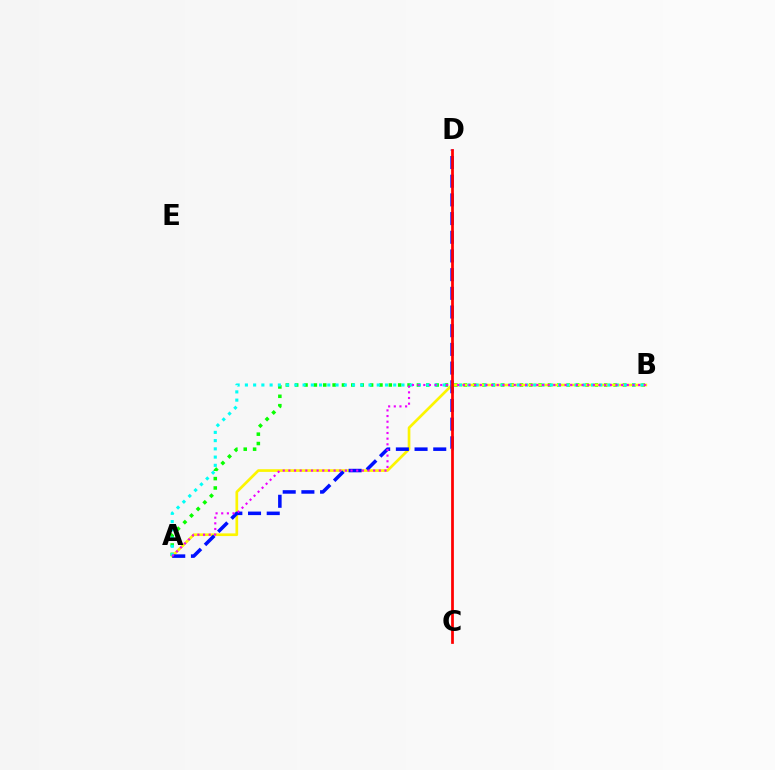{('A', 'B'): [{'color': '#08ff00', 'line_style': 'dotted', 'thickness': 2.54}, {'color': '#fcf500', 'line_style': 'solid', 'thickness': 1.93}, {'color': '#00fff6', 'line_style': 'dotted', 'thickness': 2.24}, {'color': '#ee00ff', 'line_style': 'dotted', 'thickness': 1.54}], ('A', 'D'): [{'color': '#0010ff', 'line_style': 'dashed', 'thickness': 2.54}], ('C', 'D'): [{'color': '#ff0000', 'line_style': 'solid', 'thickness': 1.98}]}